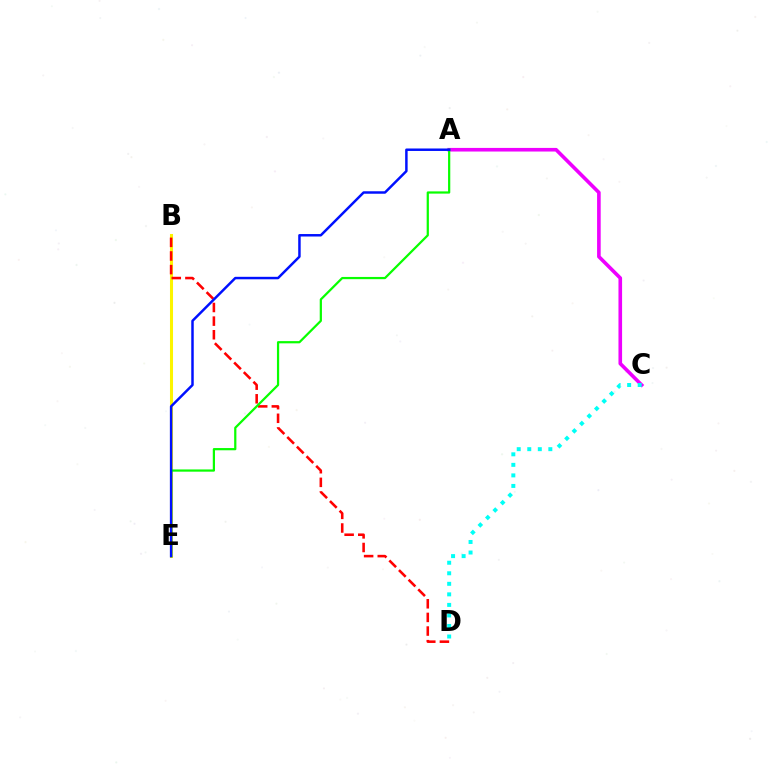{('A', 'C'): [{'color': '#ee00ff', 'line_style': 'solid', 'thickness': 2.6}], ('B', 'E'): [{'color': '#fcf500', 'line_style': 'solid', 'thickness': 2.19}], ('B', 'D'): [{'color': '#ff0000', 'line_style': 'dashed', 'thickness': 1.85}], ('A', 'E'): [{'color': '#08ff00', 'line_style': 'solid', 'thickness': 1.6}, {'color': '#0010ff', 'line_style': 'solid', 'thickness': 1.78}], ('C', 'D'): [{'color': '#00fff6', 'line_style': 'dotted', 'thickness': 2.86}]}